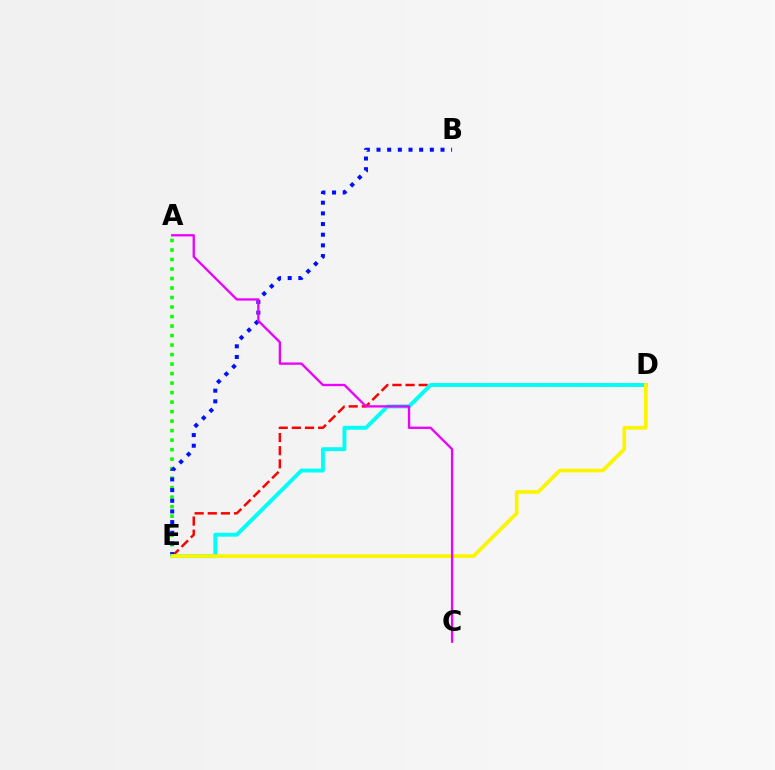{('A', 'E'): [{'color': '#08ff00', 'line_style': 'dotted', 'thickness': 2.58}], ('D', 'E'): [{'color': '#ff0000', 'line_style': 'dashed', 'thickness': 1.78}, {'color': '#00fff6', 'line_style': 'solid', 'thickness': 2.82}, {'color': '#fcf500', 'line_style': 'solid', 'thickness': 2.66}], ('B', 'E'): [{'color': '#0010ff', 'line_style': 'dotted', 'thickness': 2.9}], ('A', 'C'): [{'color': '#ee00ff', 'line_style': 'solid', 'thickness': 1.67}]}